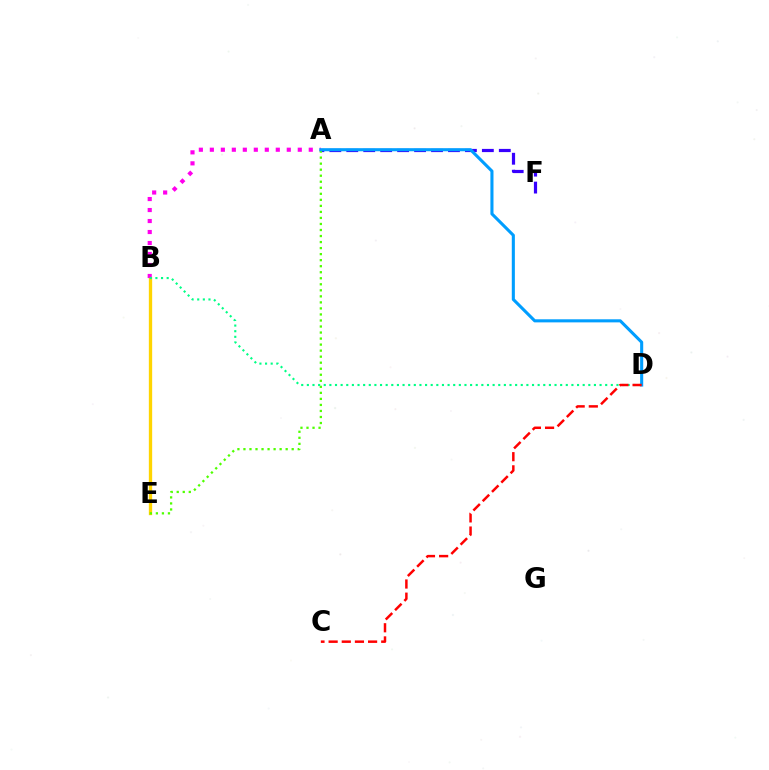{('B', 'E'): [{'color': '#ffd500', 'line_style': 'solid', 'thickness': 2.39}], ('A', 'F'): [{'color': '#3700ff', 'line_style': 'dashed', 'thickness': 2.3}], ('A', 'B'): [{'color': '#ff00ed', 'line_style': 'dotted', 'thickness': 2.99}], ('A', 'E'): [{'color': '#4fff00', 'line_style': 'dotted', 'thickness': 1.64}], ('A', 'D'): [{'color': '#009eff', 'line_style': 'solid', 'thickness': 2.22}], ('B', 'D'): [{'color': '#00ff86', 'line_style': 'dotted', 'thickness': 1.53}], ('C', 'D'): [{'color': '#ff0000', 'line_style': 'dashed', 'thickness': 1.79}]}